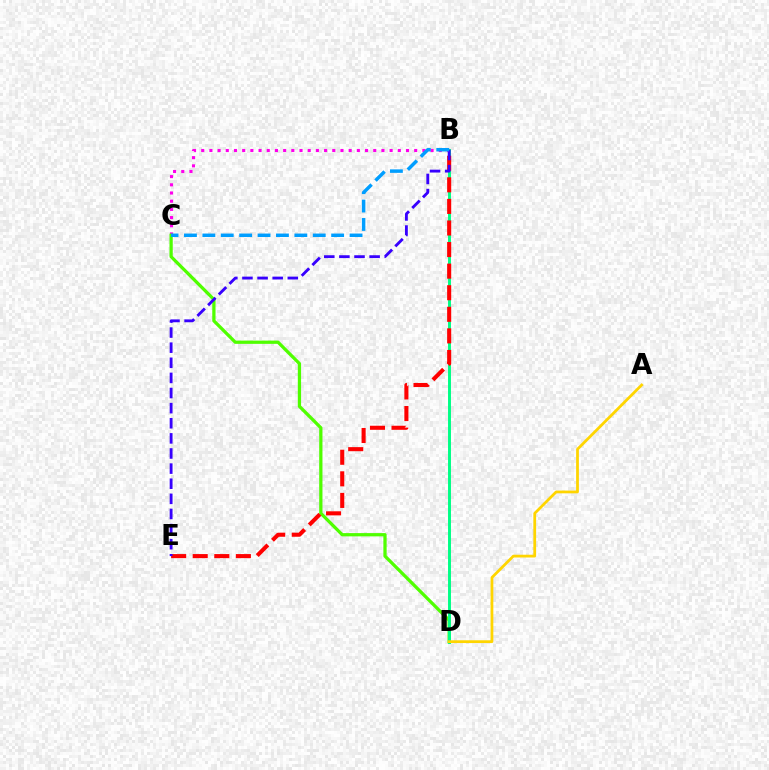{('B', 'C'): [{'color': '#ff00ed', 'line_style': 'dotted', 'thickness': 2.23}, {'color': '#009eff', 'line_style': 'dashed', 'thickness': 2.5}], ('C', 'D'): [{'color': '#4fff00', 'line_style': 'solid', 'thickness': 2.35}], ('B', 'D'): [{'color': '#00ff86', 'line_style': 'solid', 'thickness': 2.12}], ('B', 'E'): [{'color': '#ff0000', 'line_style': 'dashed', 'thickness': 2.93}, {'color': '#3700ff', 'line_style': 'dashed', 'thickness': 2.05}], ('A', 'D'): [{'color': '#ffd500', 'line_style': 'solid', 'thickness': 1.99}]}